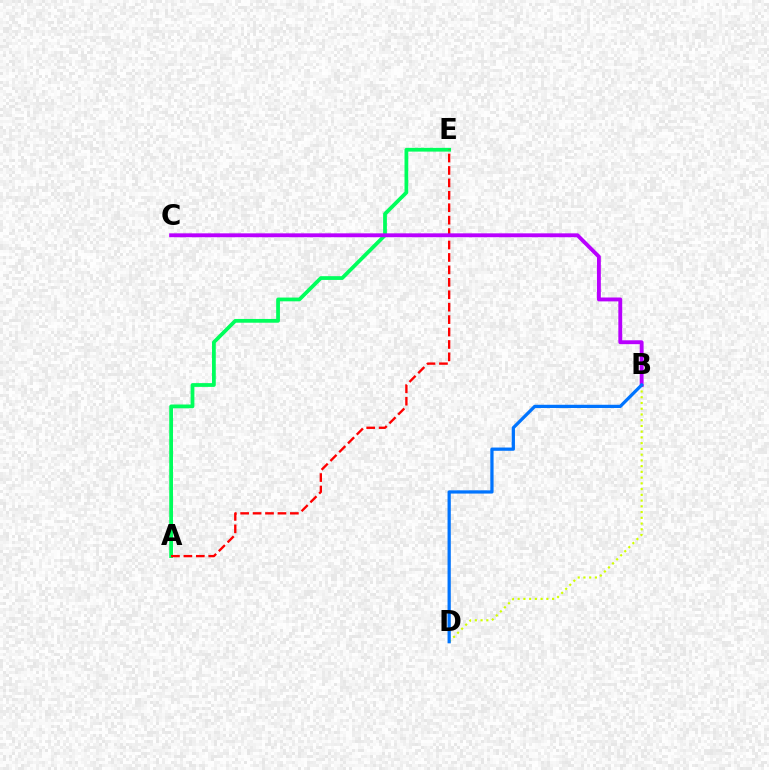{('A', 'E'): [{'color': '#00ff5c', 'line_style': 'solid', 'thickness': 2.71}, {'color': '#ff0000', 'line_style': 'dashed', 'thickness': 1.69}], ('B', 'D'): [{'color': '#d1ff00', 'line_style': 'dotted', 'thickness': 1.56}, {'color': '#0074ff', 'line_style': 'solid', 'thickness': 2.34}], ('B', 'C'): [{'color': '#b900ff', 'line_style': 'solid', 'thickness': 2.79}]}